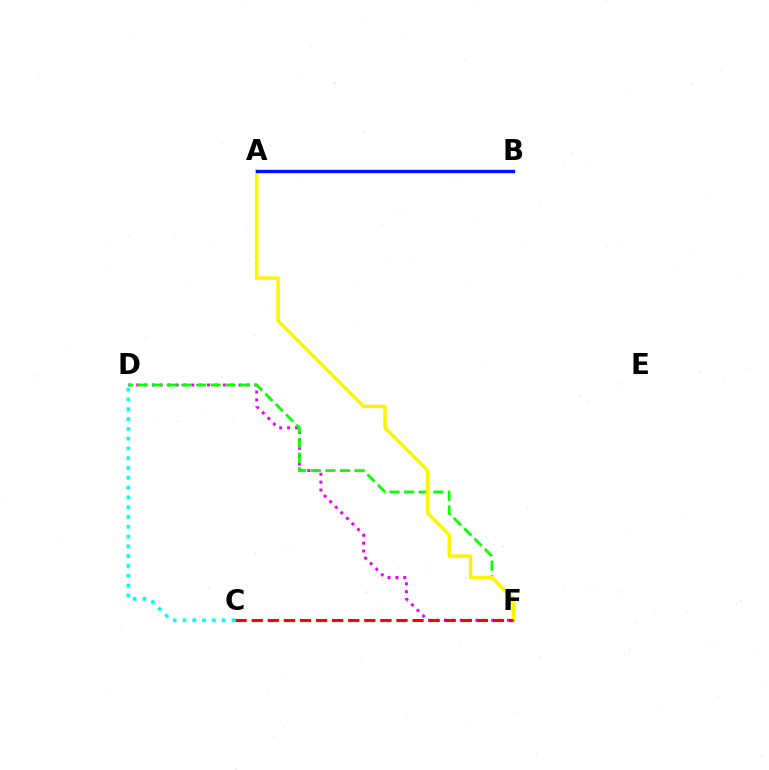{('D', 'F'): [{'color': '#ee00ff', 'line_style': 'dotted', 'thickness': 2.14}, {'color': '#08ff00', 'line_style': 'dashed', 'thickness': 1.98}], ('C', 'D'): [{'color': '#00fff6', 'line_style': 'dotted', 'thickness': 2.66}], ('A', 'F'): [{'color': '#fcf500', 'line_style': 'solid', 'thickness': 2.51}], ('C', 'F'): [{'color': '#ff0000', 'line_style': 'dashed', 'thickness': 2.19}], ('A', 'B'): [{'color': '#0010ff', 'line_style': 'solid', 'thickness': 2.42}]}